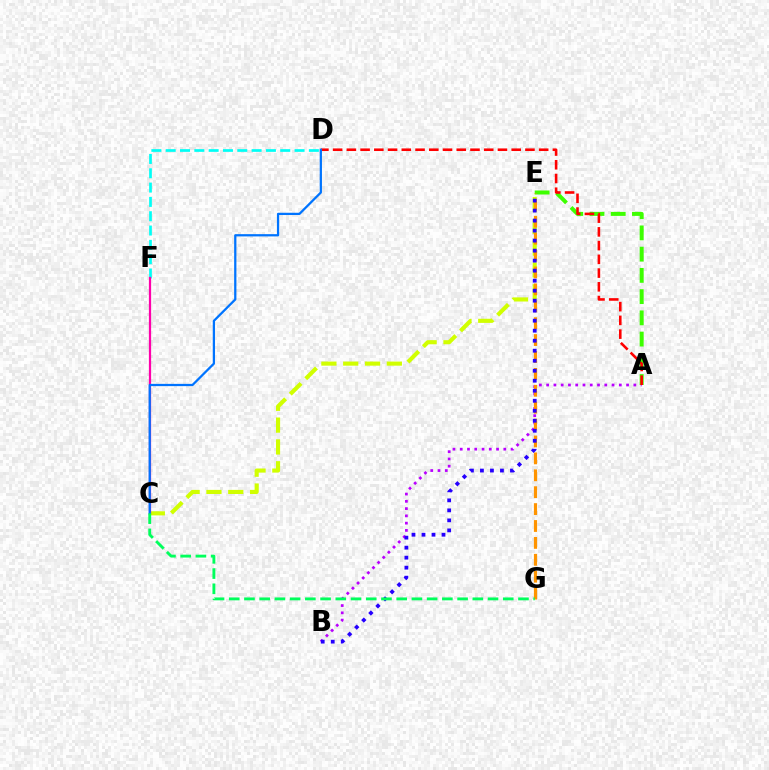{('D', 'F'): [{'color': '#00fff6', 'line_style': 'dashed', 'thickness': 1.95}], ('A', 'B'): [{'color': '#b900ff', 'line_style': 'dotted', 'thickness': 1.97}], ('A', 'E'): [{'color': '#3dff00', 'line_style': 'dashed', 'thickness': 2.88}], ('C', 'E'): [{'color': '#d1ff00', 'line_style': 'dashed', 'thickness': 2.96}], ('A', 'D'): [{'color': '#ff0000', 'line_style': 'dashed', 'thickness': 1.87}], ('E', 'G'): [{'color': '#ff9400', 'line_style': 'dashed', 'thickness': 2.3}], ('C', 'F'): [{'color': '#ff00ac', 'line_style': 'solid', 'thickness': 1.61}], ('C', 'D'): [{'color': '#0074ff', 'line_style': 'solid', 'thickness': 1.63}], ('B', 'E'): [{'color': '#2500ff', 'line_style': 'dotted', 'thickness': 2.72}], ('C', 'G'): [{'color': '#00ff5c', 'line_style': 'dashed', 'thickness': 2.07}]}